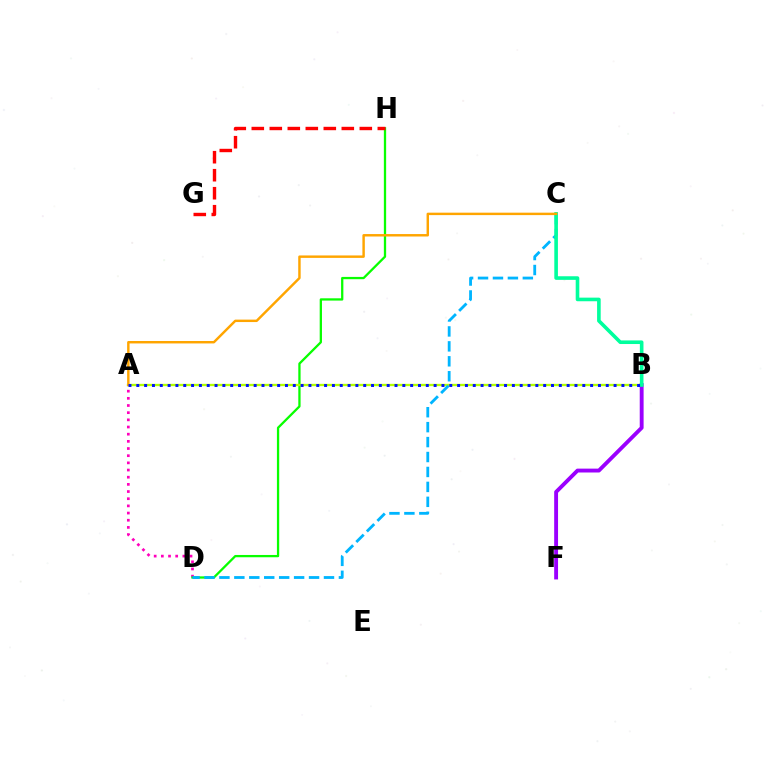{('A', 'D'): [{'color': '#ff00bd', 'line_style': 'dotted', 'thickness': 1.95}], ('D', 'H'): [{'color': '#08ff00', 'line_style': 'solid', 'thickness': 1.65}], ('A', 'B'): [{'color': '#b3ff00', 'line_style': 'solid', 'thickness': 1.68}, {'color': '#0010ff', 'line_style': 'dotted', 'thickness': 2.13}], ('B', 'F'): [{'color': '#9b00ff', 'line_style': 'solid', 'thickness': 2.79}], ('C', 'D'): [{'color': '#00b5ff', 'line_style': 'dashed', 'thickness': 2.03}], ('G', 'H'): [{'color': '#ff0000', 'line_style': 'dashed', 'thickness': 2.45}], ('B', 'C'): [{'color': '#00ff9d', 'line_style': 'solid', 'thickness': 2.6}], ('A', 'C'): [{'color': '#ffa500', 'line_style': 'solid', 'thickness': 1.76}]}